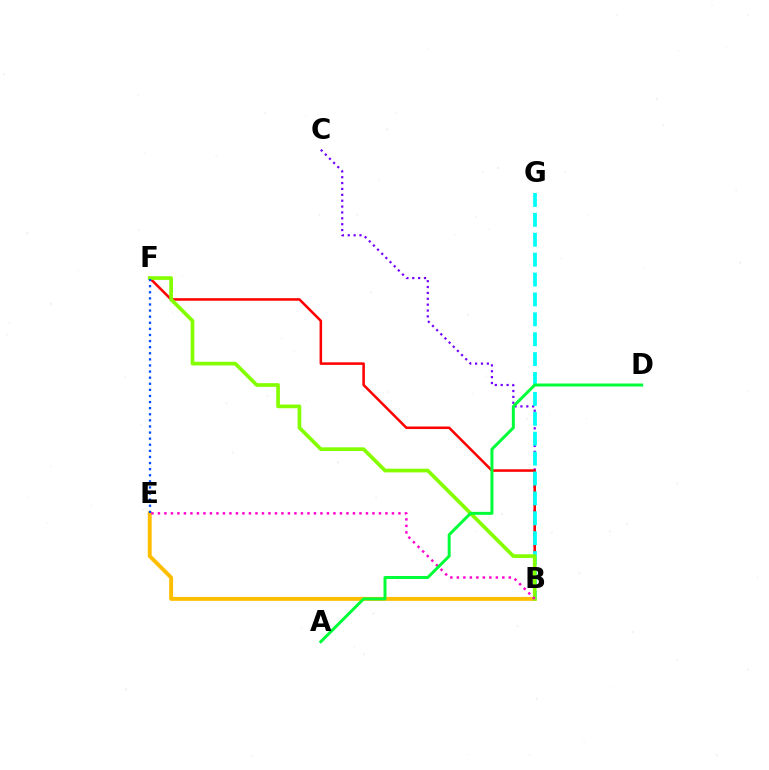{('B', 'C'): [{'color': '#7200ff', 'line_style': 'dotted', 'thickness': 1.6}], ('B', 'E'): [{'color': '#ffbd00', 'line_style': 'solid', 'thickness': 2.81}, {'color': '#ff00cf', 'line_style': 'dotted', 'thickness': 1.77}], ('B', 'F'): [{'color': '#ff0000', 'line_style': 'solid', 'thickness': 1.82}, {'color': '#84ff00', 'line_style': 'solid', 'thickness': 2.66}], ('B', 'G'): [{'color': '#00fff6', 'line_style': 'dashed', 'thickness': 2.7}], ('E', 'F'): [{'color': '#004bff', 'line_style': 'dotted', 'thickness': 1.66}], ('A', 'D'): [{'color': '#00ff39', 'line_style': 'solid', 'thickness': 2.15}]}